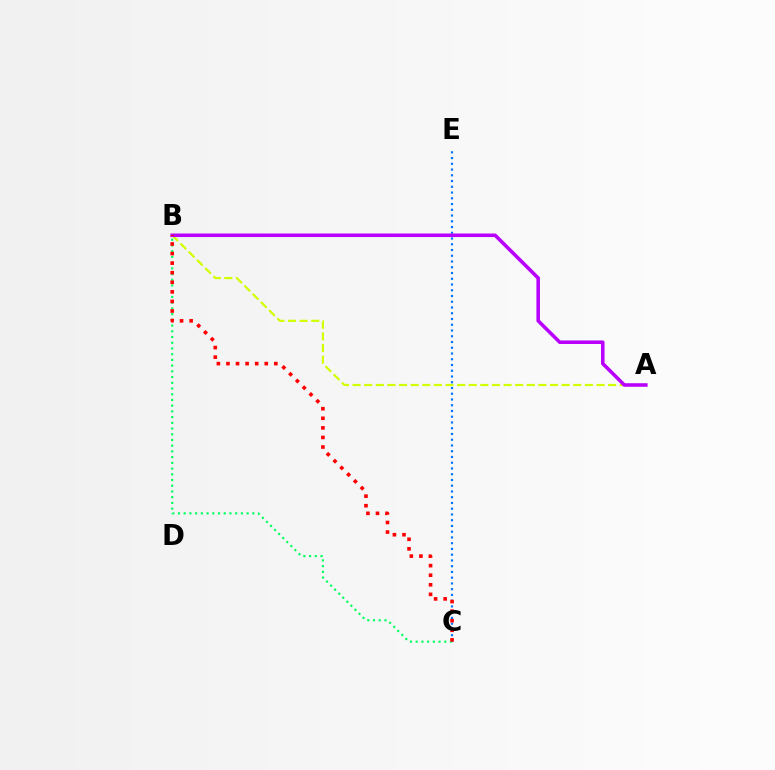{('A', 'B'): [{'color': '#d1ff00', 'line_style': 'dashed', 'thickness': 1.58}, {'color': '#b900ff', 'line_style': 'solid', 'thickness': 2.56}], ('C', 'E'): [{'color': '#0074ff', 'line_style': 'dotted', 'thickness': 1.56}], ('B', 'C'): [{'color': '#00ff5c', 'line_style': 'dotted', 'thickness': 1.55}, {'color': '#ff0000', 'line_style': 'dotted', 'thickness': 2.6}]}